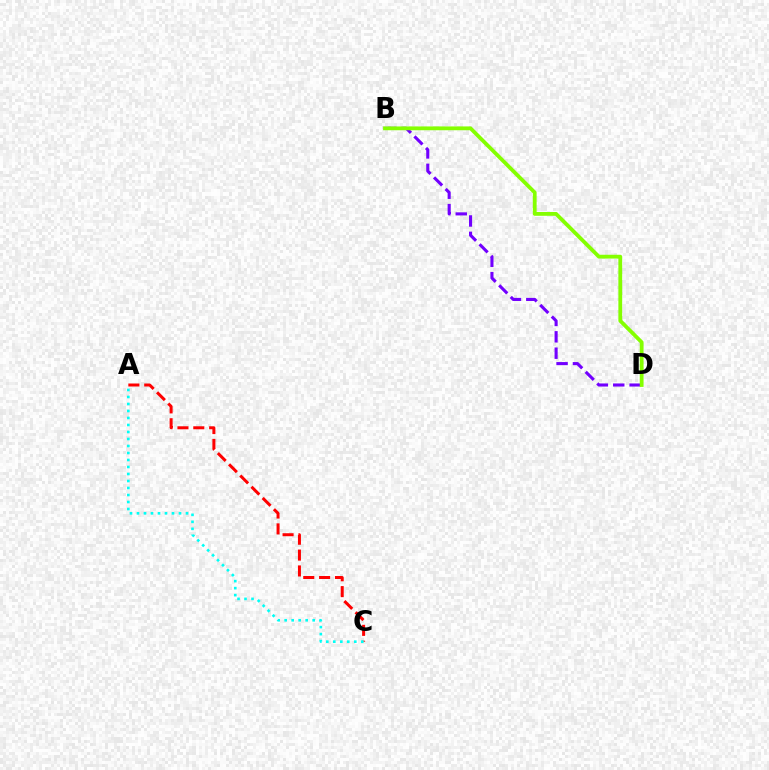{('A', 'C'): [{'color': '#ff0000', 'line_style': 'dashed', 'thickness': 2.16}, {'color': '#00fff6', 'line_style': 'dotted', 'thickness': 1.9}], ('B', 'D'): [{'color': '#7200ff', 'line_style': 'dashed', 'thickness': 2.23}, {'color': '#84ff00', 'line_style': 'solid', 'thickness': 2.74}]}